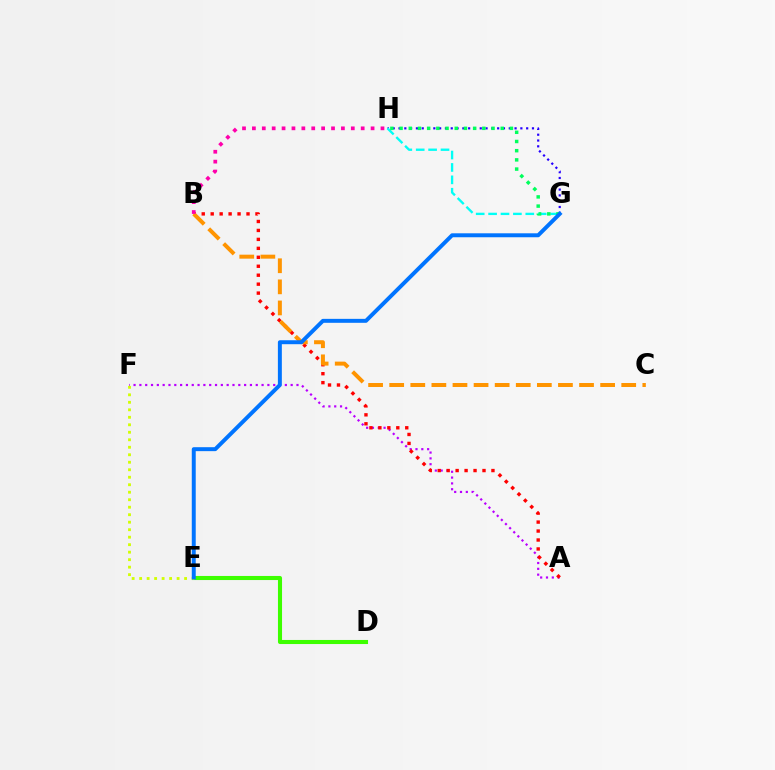{('G', 'H'): [{'color': '#2500ff', 'line_style': 'dotted', 'thickness': 1.58}, {'color': '#00fff6', 'line_style': 'dashed', 'thickness': 1.68}, {'color': '#00ff5c', 'line_style': 'dotted', 'thickness': 2.5}], ('A', 'F'): [{'color': '#b900ff', 'line_style': 'dotted', 'thickness': 1.58}], ('A', 'B'): [{'color': '#ff0000', 'line_style': 'dotted', 'thickness': 2.43}], ('B', 'C'): [{'color': '#ff9400', 'line_style': 'dashed', 'thickness': 2.87}], ('D', 'E'): [{'color': '#3dff00', 'line_style': 'solid', 'thickness': 2.94}], ('E', 'F'): [{'color': '#d1ff00', 'line_style': 'dotted', 'thickness': 2.04}], ('E', 'G'): [{'color': '#0074ff', 'line_style': 'solid', 'thickness': 2.85}], ('B', 'H'): [{'color': '#ff00ac', 'line_style': 'dotted', 'thickness': 2.69}]}